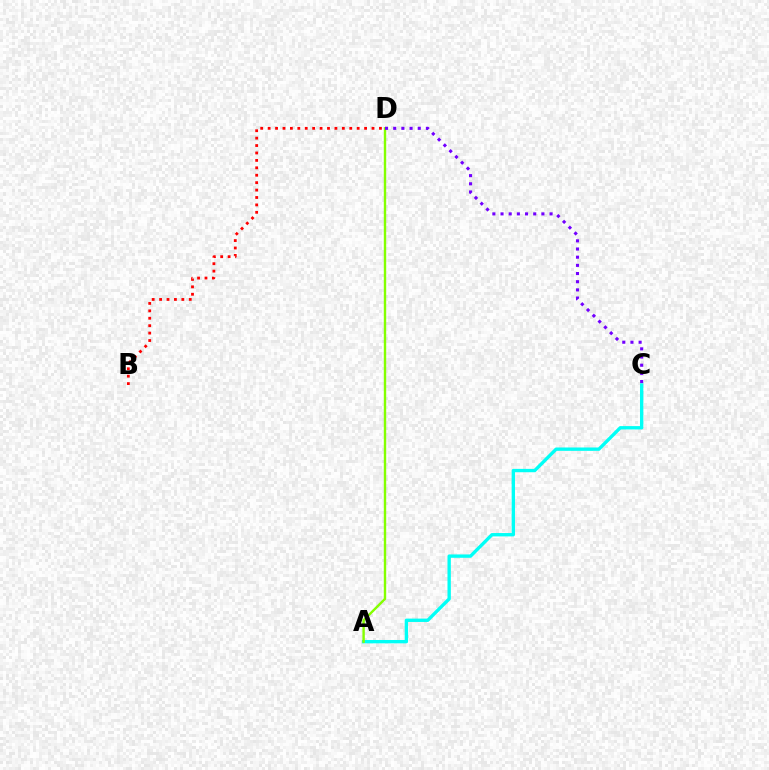{('A', 'C'): [{'color': '#00fff6', 'line_style': 'solid', 'thickness': 2.42}], ('A', 'D'): [{'color': '#84ff00', 'line_style': 'solid', 'thickness': 1.73}], ('C', 'D'): [{'color': '#7200ff', 'line_style': 'dotted', 'thickness': 2.22}], ('B', 'D'): [{'color': '#ff0000', 'line_style': 'dotted', 'thickness': 2.02}]}